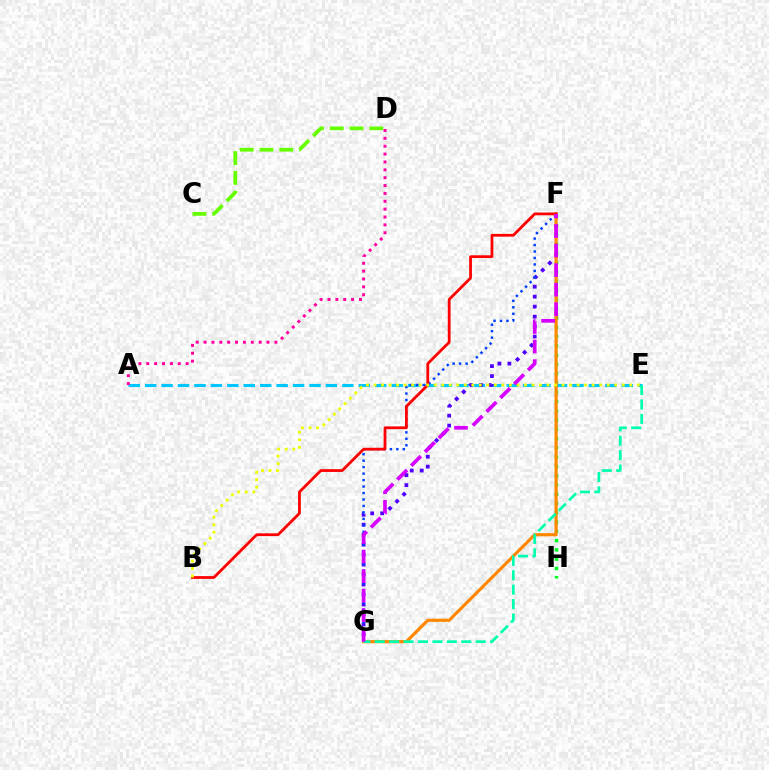{('C', 'D'): [{'color': '#66ff00', 'line_style': 'dashed', 'thickness': 2.69}], ('F', 'H'): [{'color': '#00ff27', 'line_style': 'dotted', 'thickness': 2.52}], ('A', 'E'): [{'color': '#00c7ff', 'line_style': 'dashed', 'thickness': 2.23}], ('F', 'G'): [{'color': '#4f00ff', 'line_style': 'dotted', 'thickness': 2.71}, {'color': '#ff8800', 'line_style': 'solid', 'thickness': 2.28}, {'color': '#003fff', 'line_style': 'dotted', 'thickness': 1.76}, {'color': '#d600ff', 'line_style': 'dashed', 'thickness': 2.66}], ('B', 'F'): [{'color': '#ff0000', 'line_style': 'solid', 'thickness': 2.0}], ('B', 'E'): [{'color': '#eeff00', 'line_style': 'dotted', 'thickness': 2.04}], ('A', 'D'): [{'color': '#ff00a0', 'line_style': 'dotted', 'thickness': 2.14}], ('E', 'G'): [{'color': '#00ffaf', 'line_style': 'dashed', 'thickness': 1.96}]}